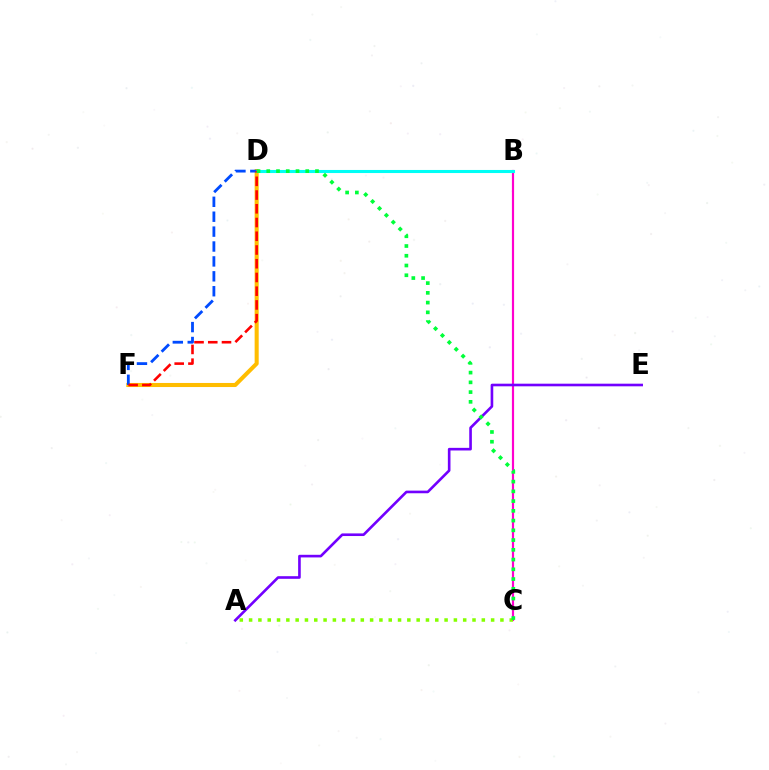{('B', 'C'): [{'color': '#ff00cf', 'line_style': 'solid', 'thickness': 1.57}], ('A', 'E'): [{'color': '#7200ff', 'line_style': 'solid', 'thickness': 1.89}], ('B', 'D'): [{'color': '#00fff6', 'line_style': 'solid', 'thickness': 2.21}], ('D', 'F'): [{'color': '#ffbd00', 'line_style': 'solid', 'thickness': 2.92}, {'color': '#004bff', 'line_style': 'dashed', 'thickness': 2.02}, {'color': '#ff0000', 'line_style': 'dashed', 'thickness': 1.87}], ('A', 'C'): [{'color': '#84ff00', 'line_style': 'dotted', 'thickness': 2.53}], ('C', 'D'): [{'color': '#00ff39', 'line_style': 'dotted', 'thickness': 2.65}]}